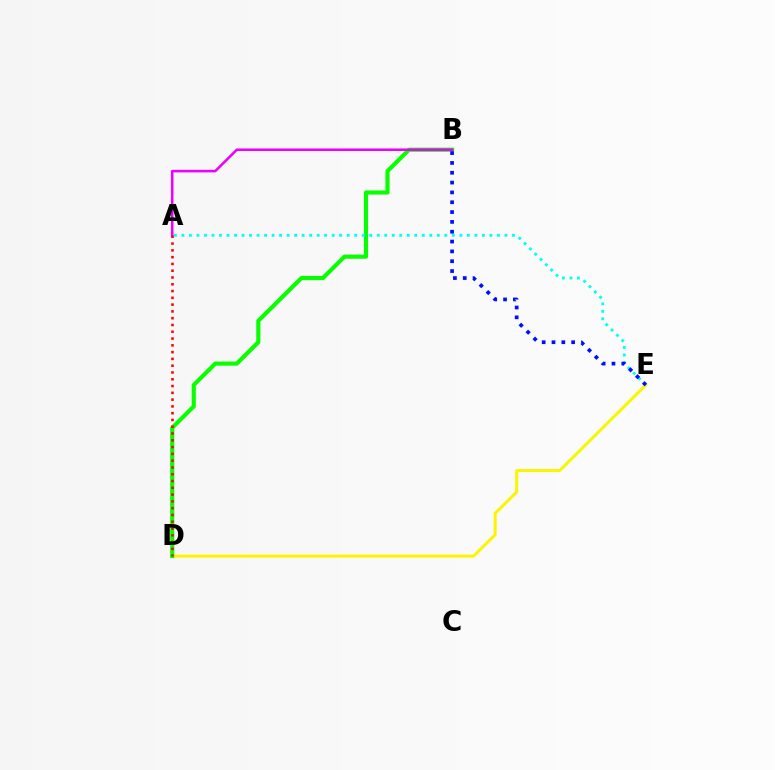{('D', 'E'): [{'color': '#fcf500', 'line_style': 'solid', 'thickness': 2.17}], ('B', 'D'): [{'color': '#08ff00', 'line_style': 'solid', 'thickness': 2.98}], ('A', 'E'): [{'color': '#00fff6', 'line_style': 'dotted', 'thickness': 2.04}], ('A', 'B'): [{'color': '#ee00ff', 'line_style': 'solid', 'thickness': 1.84}], ('A', 'D'): [{'color': '#ff0000', 'line_style': 'dotted', 'thickness': 1.84}], ('B', 'E'): [{'color': '#0010ff', 'line_style': 'dotted', 'thickness': 2.67}]}